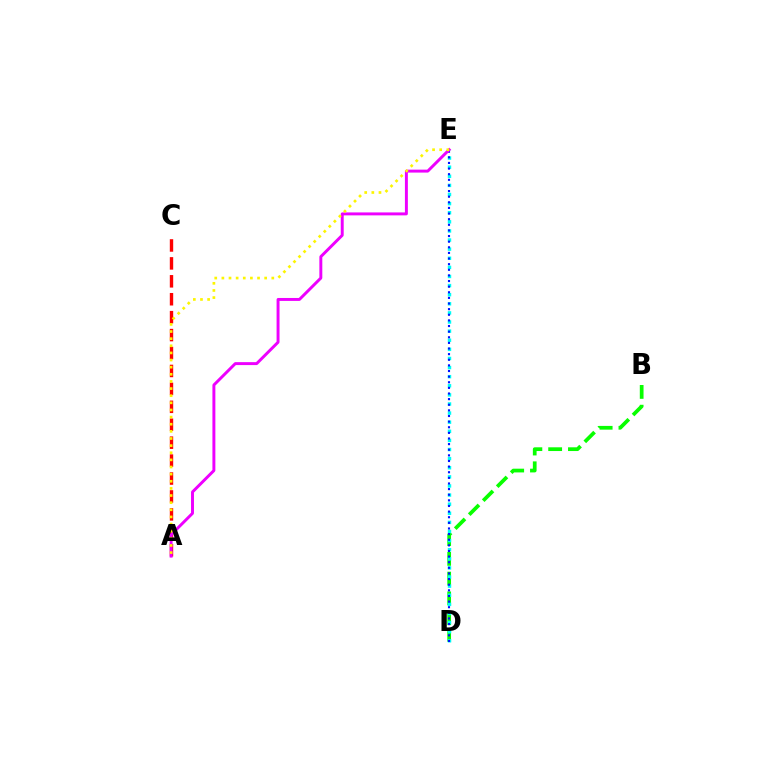{('A', 'C'): [{'color': '#ff0000', 'line_style': 'dashed', 'thickness': 2.44}], ('B', 'D'): [{'color': '#08ff00', 'line_style': 'dashed', 'thickness': 2.69}], ('D', 'E'): [{'color': '#00fff6', 'line_style': 'dotted', 'thickness': 2.47}, {'color': '#0010ff', 'line_style': 'dotted', 'thickness': 1.53}], ('A', 'E'): [{'color': '#ee00ff', 'line_style': 'solid', 'thickness': 2.12}, {'color': '#fcf500', 'line_style': 'dotted', 'thickness': 1.94}]}